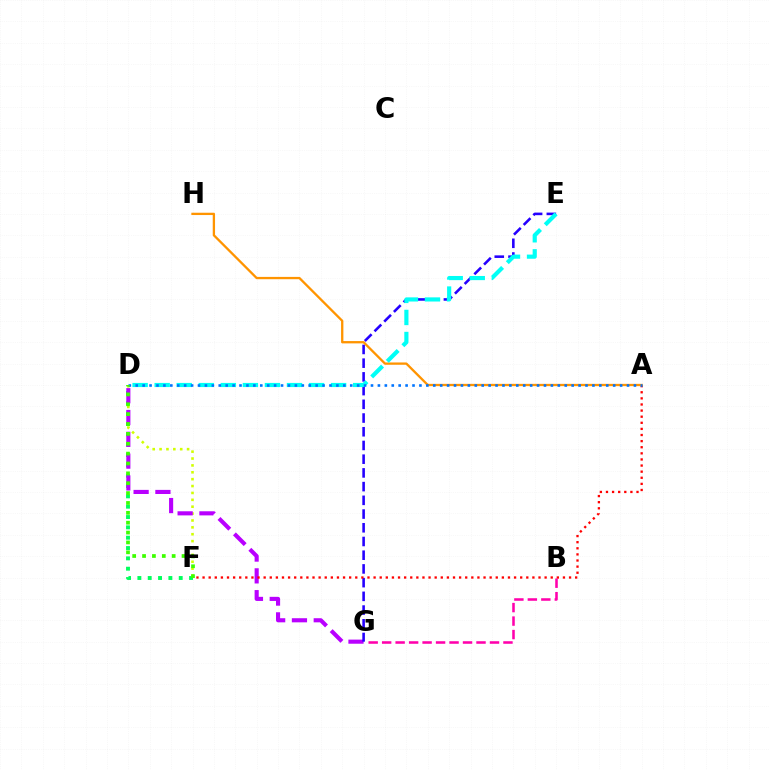{('D', 'F'): [{'color': '#00ff5c', 'line_style': 'dotted', 'thickness': 2.81}, {'color': '#d1ff00', 'line_style': 'dotted', 'thickness': 1.87}, {'color': '#3dff00', 'line_style': 'dotted', 'thickness': 2.68}], ('B', 'G'): [{'color': '#ff00ac', 'line_style': 'dashed', 'thickness': 1.83}], ('D', 'G'): [{'color': '#b900ff', 'line_style': 'dashed', 'thickness': 2.96}], ('E', 'G'): [{'color': '#2500ff', 'line_style': 'dashed', 'thickness': 1.86}], ('A', 'F'): [{'color': '#ff0000', 'line_style': 'dotted', 'thickness': 1.66}], ('A', 'H'): [{'color': '#ff9400', 'line_style': 'solid', 'thickness': 1.66}], ('D', 'E'): [{'color': '#00fff6', 'line_style': 'dashed', 'thickness': 3.0}], ('A', 'D'): [{'color': '#0074ff', 'line_style': 'dotted', 'thickness': 1.88}]}